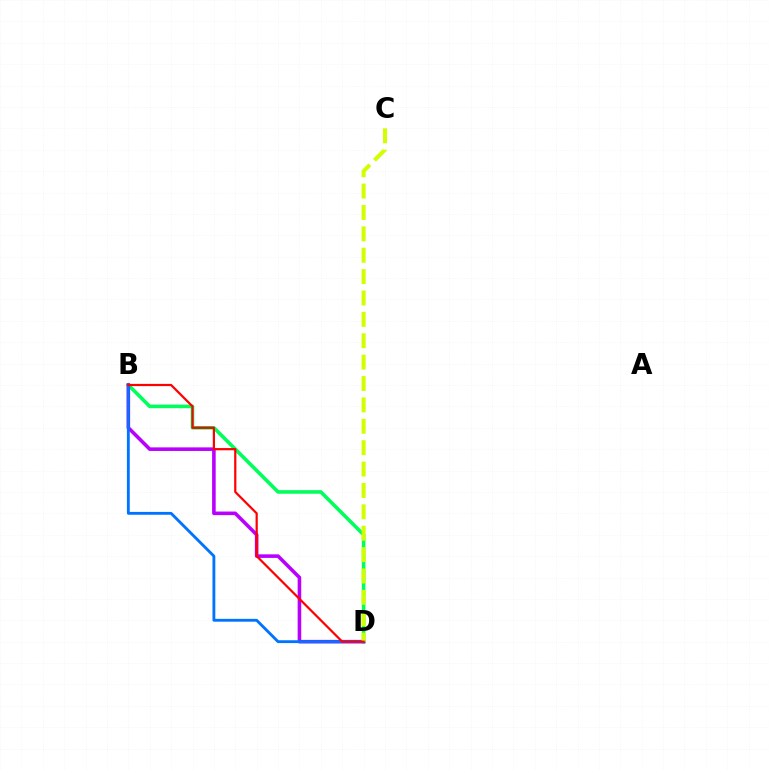{('B', 'D'): [{'color': '#00ff5c', 'line_style': 'solid', 'thickness': 2.58}, {'color': '#b900ff', 'line_style': 'solid', 'thickness': 2.58}, {'color': '#0074ff', 'line_style': 'solid', 'thickness': 2.05}, {'color': '#ff0000', 'line_style': 'solid', 'thickness': 1.59}], ('C', 'D'): [{'color': '#d1ff00', 'line_style': 'dashed', 'thickness': 2.9}]}